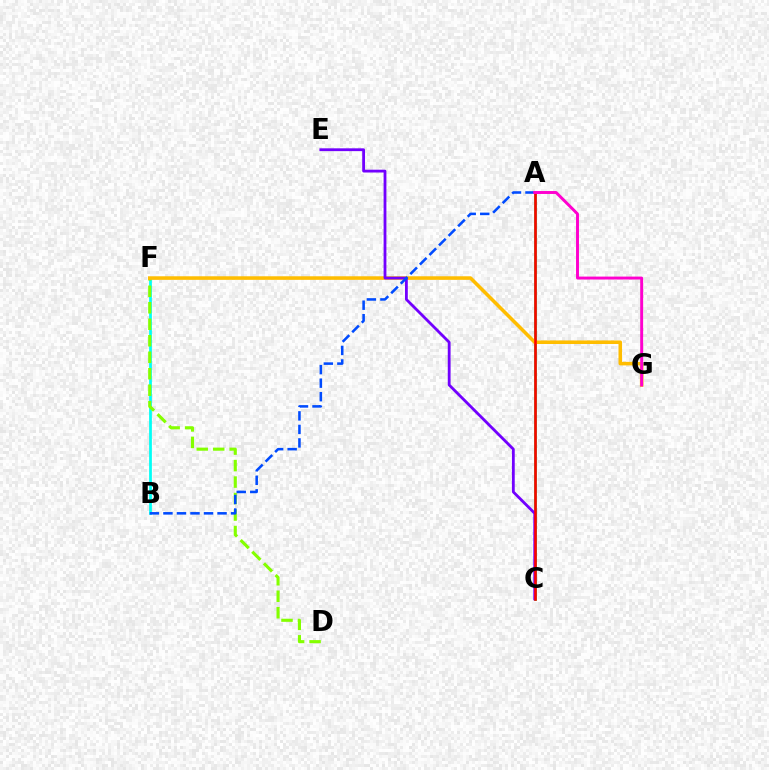{('B', 'F'): [{'color': '#00fff6', 'line_style': 'solid', 'thickness': 1.98}], ('A', 'C'): [{'color': '#00ff39', 'line_style': 'solid', 'thickness': 1.88}, {'color': '#ff0000', 'line_style': 'solid', 'thickness': 1.86}], ('D', 'F'): [{'color': '#84ff00', 'line_style': 'dashed', 'thickness': 2.24}], ('F', 'G'): [{'color': '#ffbd00', 'line_style': 'solid', 'thickness': 2.57}], ('C', 'E'): [{'color': '#7200ff', 'line_style': 'solid', 'thickness': 2.02}], ('A', 'B'): [{'color': '#004bff', 'line_style': 'dashed', 'thickness': 1.84}], ('A', 'G'): [{'color': '#ff00cf', 'line_style': 'solid', 'thickness': 2.11}]}